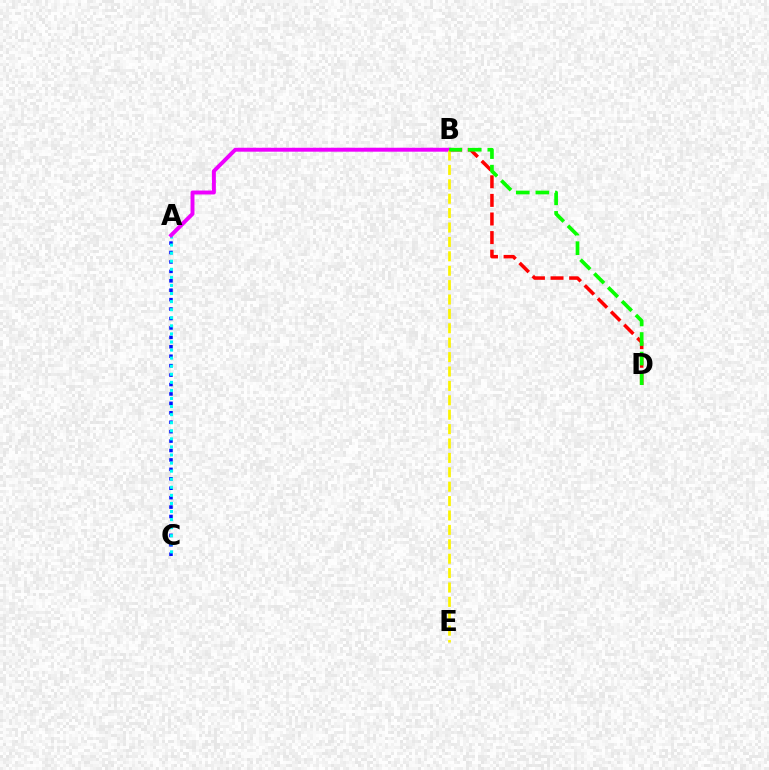{('A', 'C'): [{'color': '#0010ff', 'line_style': 'dotted', 'thickness': 2.56}, {'color': '#00fff6', 'line_style': 'dotted', 'thickness': 2.19}], ('B', 'D'): [{'color': '#ff0000', 'line_style': 'dashed', 'thickness': 2.53}, {'color': '#08ff00', 'line_style': 'dashed', 'thickness': 2.66}], ('A', 'B'): [{'color': '#ee00ff', 'line_style': 'solid', 'thickness': 2.83}], ('B', 'E'): [{'color': '#fcf500', 'line_style': 'dashed', 'thickness': 1.96}]}